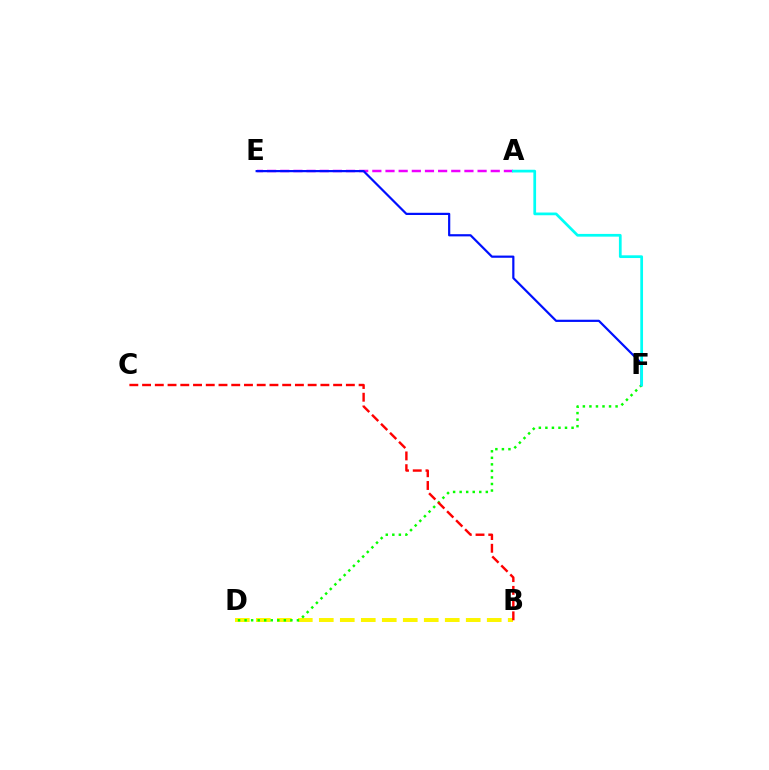{('B', 'D'): [{'color': '#fcf500', 'line_style': 'dashed', 'thickness': 2.85}], ('A', 'E'): [{'color': '#ee00ff', 'line_style': 'dashed', 'thickness': 1.79}], ('D', 'F'): [{'color': '#08ff00', 'line_style': 'dotted', 'thickness': 1.78}], ('E', 'F'): [{'color': '#0010ff', 'line_style': 'solid', 'thickness': 1.59}], ('A', 'F'): [{'color': '#00fff6', 'line_style': 'solid', 'thickness': 1.97}], ('B', 'C'): [{'color': '#ff0000', 'line_style': 'dashed', 'thickness': 1.73}]}